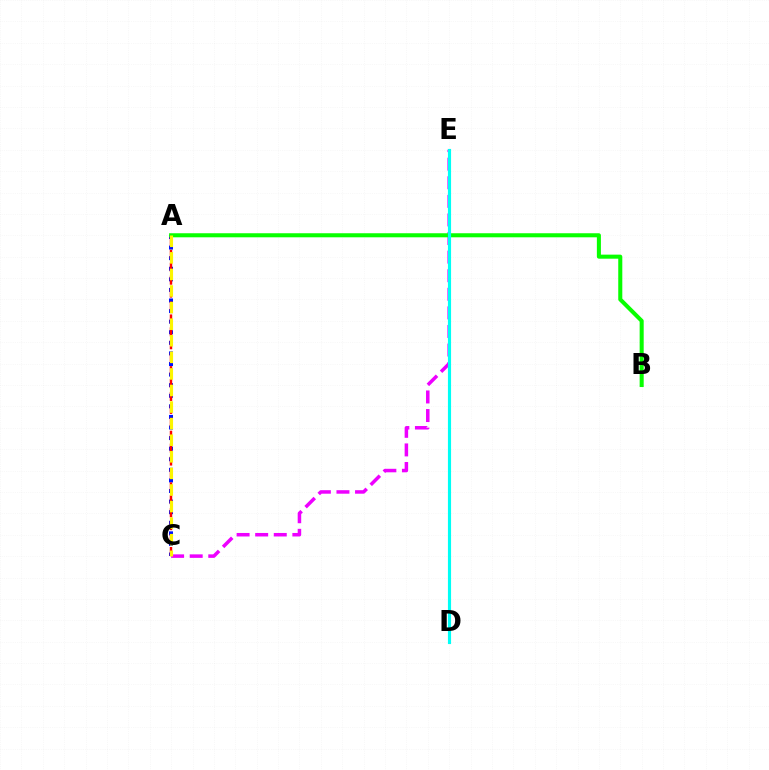{('C', 'E'): [{'color': '#ee00ff', 'line_style': 'dashed', 'thickness': 2.53}], ('A', 'C'): [{'color': '#0010ff', 'line_style': 'dotted', 'thickness': 2.88}, {'color': '#ff0000', 'line_style': 'dashed', 'thickness': 1.76}, {'color': '#fcf500', 'line_style': 'dashed', 'thickness': 2.25}], ('A', 'B'): [{'color': '#08ff00', 'line_style': 'solid', 'thickness': 2.92}], ('D', 'E'): [{'color': '#00fff6', 'line_style': 'solid', 'thickness': 2.26}]}